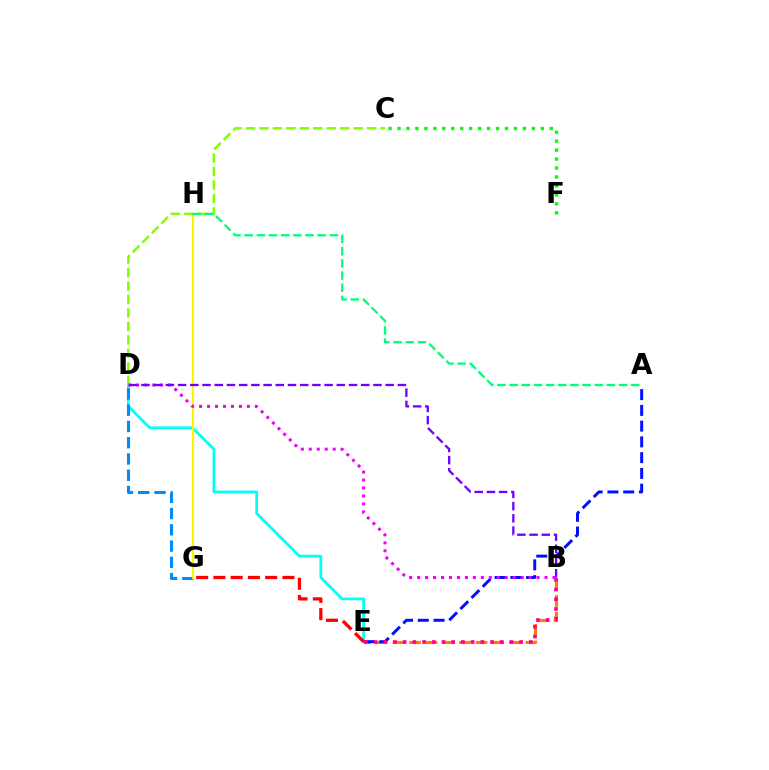{('C', 'F'): [{'color': '#08ff00', 'line_style': 'dotted', 'thickness': 2.43}], ('D', 'E'): [{'color': '#00fff6', 'line_style': 'solid', 'thickness': 1.96}], ('B', 'E'): [{'color': '#ff7c00', 'line_style': 'dashed', 'thickness': 2.26}, {'color': '#ff0094', 'line_style': 'dotted', 'thickness': 2.64}], ('A', 'E'): [{'color': '#0010ff', 'line_style': 'dashed', 'thickness': 2.14}], ('D', 'G'): [{'color': '#008cff', 'line_style': 'dashed', 'thickness': 2.21}], ('G', 'H'): [{'color': '#fcf500', 'line_style': 'solid', 'thickness': 1.54}], ('C', 'D'): [{'color': '#84ff00', 'line_style': 'dashed', 'thickness': 1.83}], ('B', 'D'): [{'color': '#ee00ff', 'line_style': 'dotted', 'thickness': 2.16}, {'color': '#7200ff', 'line_style': 'dashed', 'thickness': 1.66}], ('E', 'G'): [{'color': '#ff0000', 'line_style': 'dashed', 'thickness': 2.34}], ('A', 'H'): [{'color': '#00ff74', 'line_style': 'dashed', 'thickness': 1.65}]}